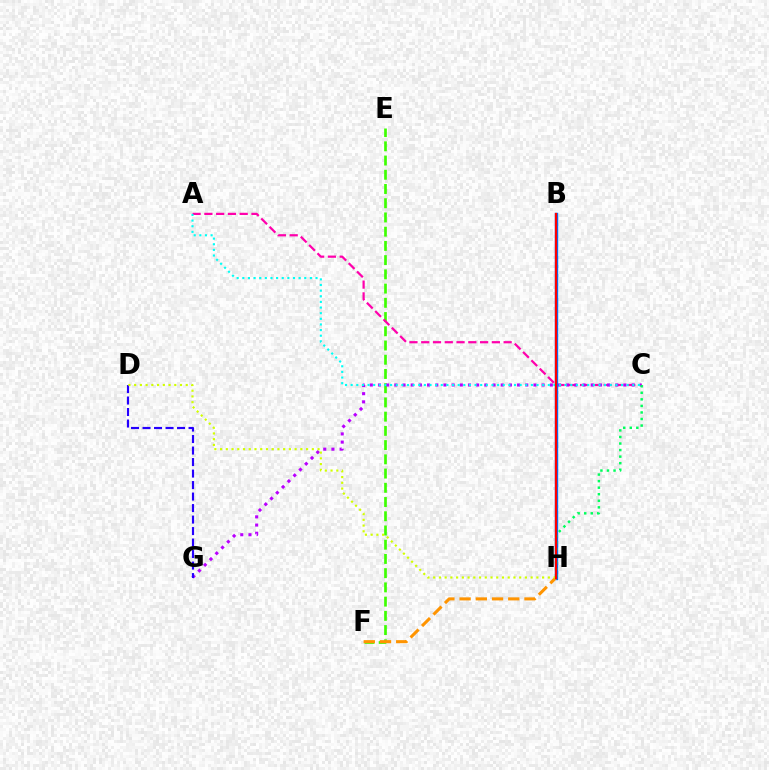{('E', 'F'): [{'color': '#3dff00', 'line_style': 'dashed', 'thickness': 1.93}], ('A', 'C'): [{'color': '#ff00ac', 'line_style': 'dashed', 'thickness': 1.6}, {'color': '#00fff6', 'line_style': 'dotted', 'thickness': 1.53}], ('C', 'G'): [{'color': '#b900ff', 'line_style': 'dotted', 'thickness': 2.22}], ('B', 'H'): [{'color': '#0074ff', 'line_style': 'solid', 'thickness': 2.46}, {'color': '#ff0000', 'line_style': 'solid', 'thickness': 1.6}], ('F', 'H'): [{'color': '#ff9400', 'line_style': 'dashed', 'thickness': 2.2}], ('D', 'G'): [{'color': '#2500ff', 'line_style': 'dashed', 'thickness': 1.56}], ('D', 'H'): [{'color': '#d1ff00', 'line_style': 'dotted', 'thickness': 1.56}], ('C', 'H'): [{'color': '#00ff5c', 'line_style': 'dotted', 'thickness': 1.78}]}